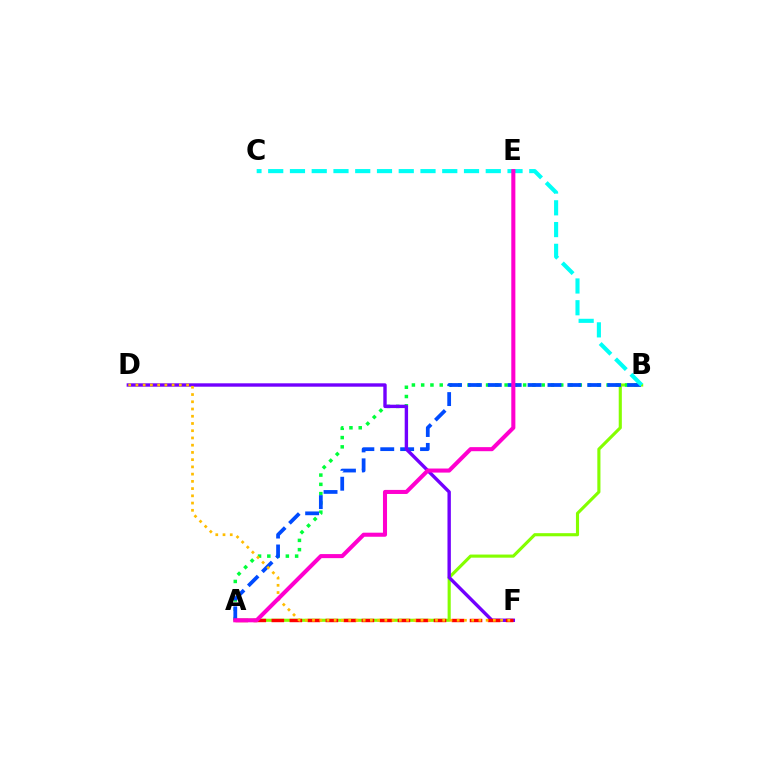{('A', 'B'): [{'color': '#84ff00', 'line_style': 'solid', 'thickness': 2.24}, {'color': '#00ff39', 'line_style': 'dotted', 'thickness': 2.52}, {'color': '#004bff', 'line_style': 'dashed', 'thickness': 2.7}], ('B', 'C'): [{'color': '#00fff6', 'line_style': 'dashed', 'thickness': 2.96}], ('D', 'F'): [{'color': '#7200ff', 'line_style': 'solid', 'thickness': 2.44}, {'color': '#ffbd00', 'line_style': 'dotted', 'thickness': 1.97}], ('A', 'F'): [{'color': '#ff0000', 'line_style': 'dashed', 'thickness': 2.45}], ('A', 'E'): [{'color': '#ff00cf', 'line_style': 'solid', 'thickness': 2.92}]}